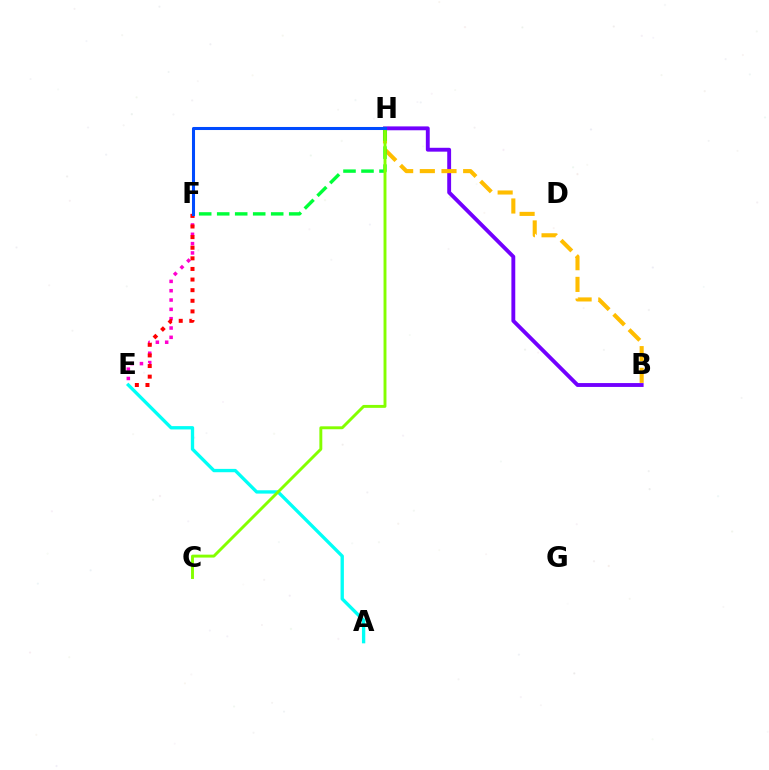{('A', 'E'): [{'color': '#00fff6', 'line_style': 'solid', 'thickness': 2.4}], ('B', 'H'): [{'color': '#7200ff', 'line_style': 'solid', 'thickness': 2.78}, {'color': '#ffbd00', 'line_style': 'dashed', 'thickness': 2.94}], ('F', 'H'): [{'color': '#00ff39', 'line_style': 'dashed', 'thickness': 2.45}, {'color': '#004bff', 'line_style': 'solid', 'thickness': 2.2}], ('E', 'F'): [{'color': '#ff00cf', 'line_style': 'dotted', 'thickness': 2.53}, {'color': '#ff0000', 'line_style': 'dotted', 'thickness': 2.88}], ('C', 'H'): [{'color': '#84ff00', 'line_style': 'solid', 'thickness': 2.1}]}